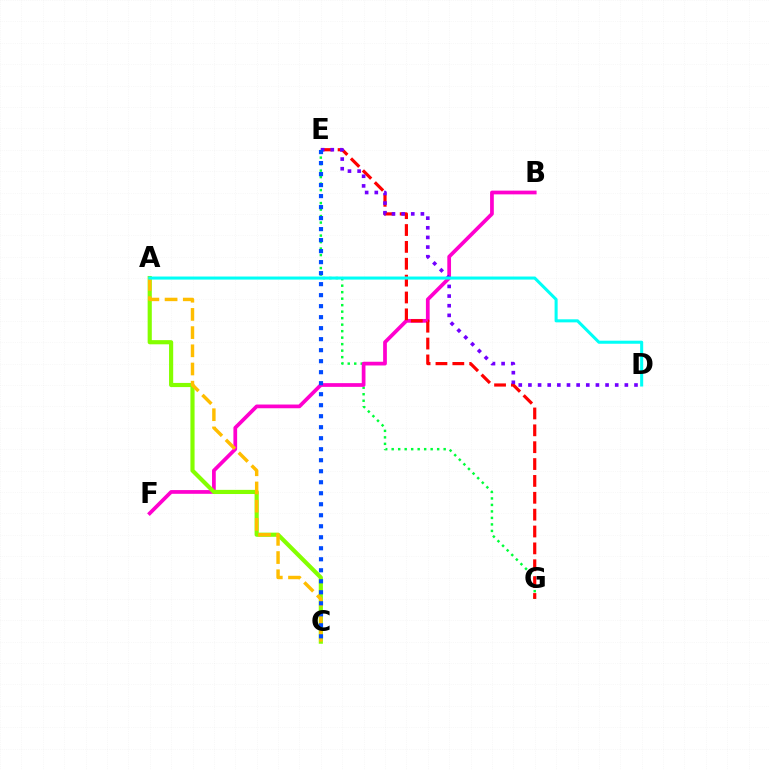{('E', 'G'): [{'color': '#00ff39', 'line_style': 'dotted', 'thickness': 1.77}, {'color': '#ff0000', 'line_style': 'dashed', 'thickness': 2.29}], ('B', 'F'): [{'color': '#ff00cf', 'line_style': 'solid', 'thickness': 2.68}], ('A', 'C'): [{'color': '#84ff00', 'line_style': 'solid', 'thickness': 2.99}, {'color': '#ffbd00', 'line_style': 'dashed', 'thickness': 2.47}], ('D', 'E'): [{'color': '#7200ff', 'line_style': 'dotted', 'thickness': 2.62}], ('C', 'E'): [{'color': '#004bff', 'line_style': 'dotted', 'thickness': 2.99}], ('A', 'D'): [{'color': '#00fff6', 'line_style': 'solid', 'thickness': 2.2}]}